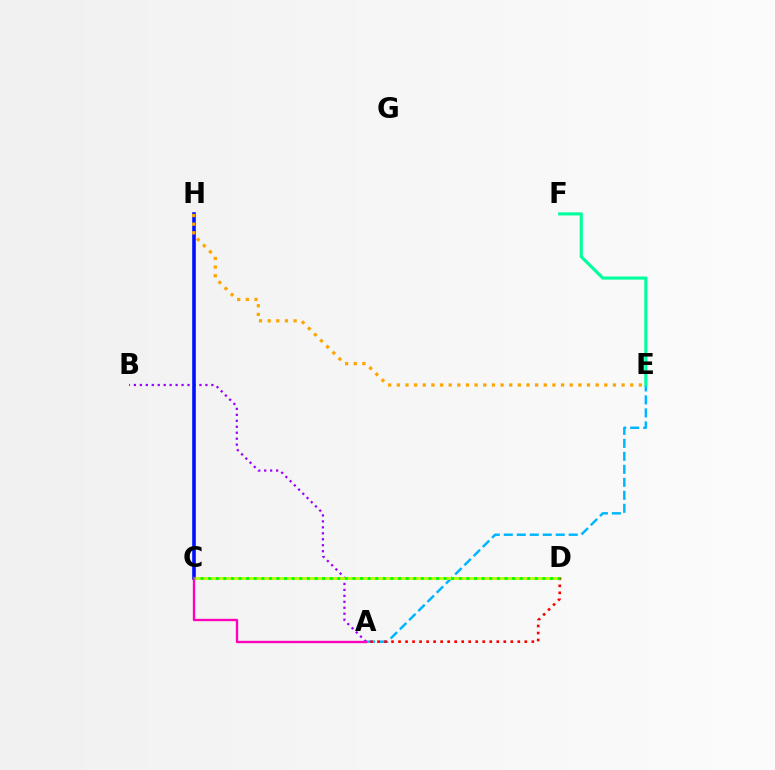{('A', 'B'): [{'color': '#9b00ff', 'line_style': 'dotted', 'thickness': 1.62}], ('A', 'E'): [{'color': '#00b5ff', 'line_style': 'dashed', 'thickness': 1.76}], ('C', 'H'): [{'color': '#0010ff', 'line_style': 'solid', 'thickness': 2.59}], ('E', 'H'): [{'color': '#ffa500', 'line_style': 'dotted', 'thickness': 2.35}], ('C', 'D'): [{'color': '#b3ff00', 'line_style': 'solid', 'thickness': 1.96}, {'color': '#08ff00', 'line_style': 'dotted', 'thickness': 2.06}], ('A', 'C'): [{'color': '#ff00bd', 'line_style': 'solid', 'thickness': 1.69}], ('A', 'D'): [{'color': '#ff0000', 'line_style': 'dotted', 'thickness': 1.91}], ('E', 'F'): [{'color': '#00ff9d', 'line_style': 'solid', 'thickness': 2.25}]}